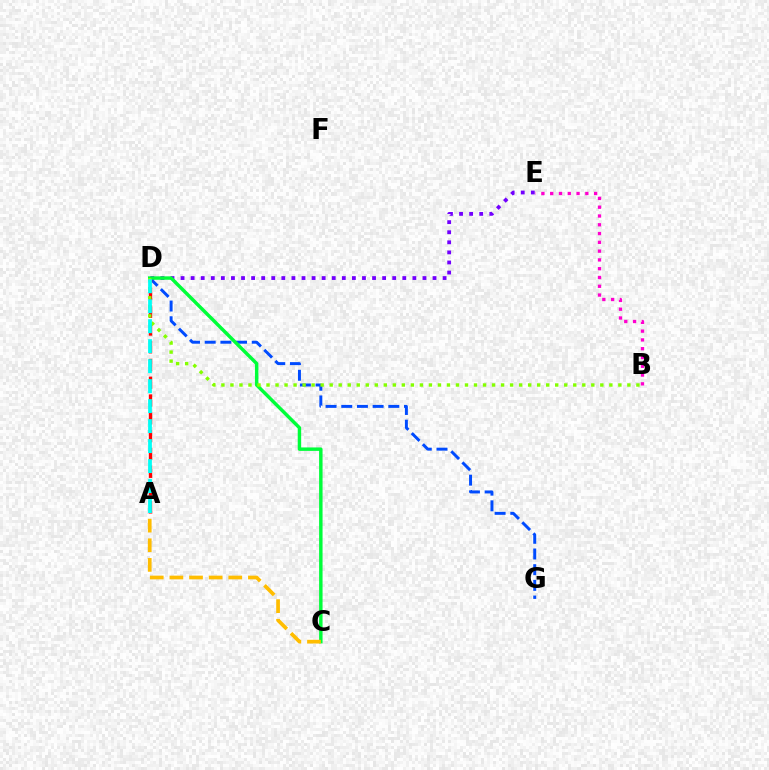{('B', 'E'): [{'color': '#ff00cf', 'line_style': 'dotted', 'thickness': 2.39}], ('D', 'G'): [{'color': '#004bff', 'line_style': 'dashed', 'thickness': 2.13}], ('A', 'D'): [{'color': '#ff0000', 'line_style': 'dashed', 'thickness': 2.42}, {'color': '#00fff6', 'line_style': 'dashed', 'thickness': 2.71}], ('D', 'E'): [{'color': '#7200ff', 'line_style': 'dotted', 'thickness': 2.74}], ('C', 'D'): [{'color': '#00ff39', 'line_style': 'solid', 'thickness': 2.48}], ('A', 'C'): [{'color': '#ffbd00', 'line_style': 'dashed', 'thickness': 2.67}], ('B', 'D'): [{'color': '#84ff00', 'line_style': 'dotted', 'thickness': 2.45}]}